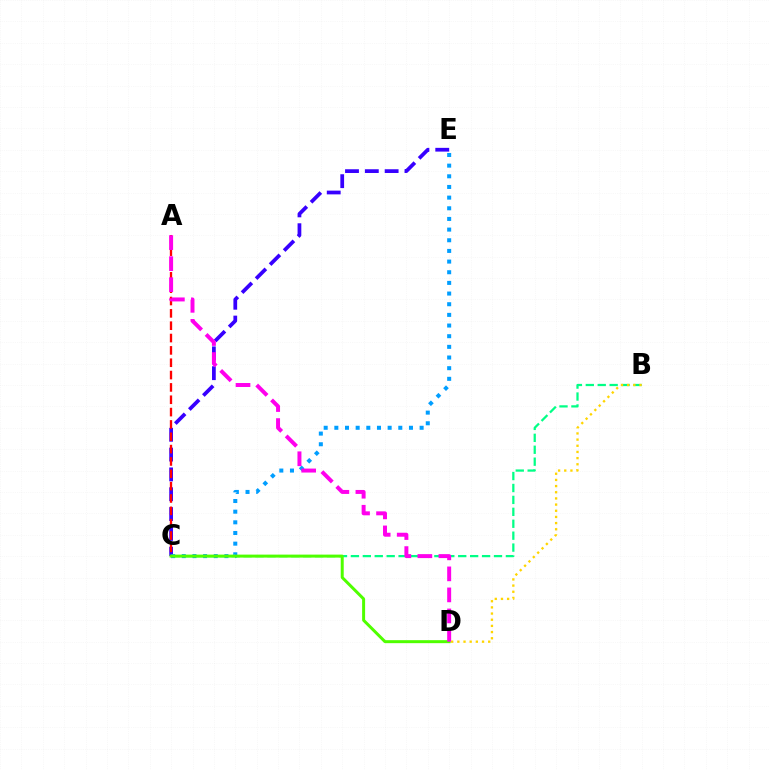{('B', 'C'): [{'color': '#00ff86', 'line_style': 'dashed', 'thickness': 1.62}], ('C', 'E'): [{'color': '#3700ff', 'line_style': 'dashed', 'thickness': 2.69}, {'color': '#009eff', 'line_style': 'dotted', 'thickness': 2.9}], ('C', 'D'): [{'color': '#4fff00', 'line_style': 'solid', 'thickness': 2.15}], ('A', 'C'): [{'color': '#ff0000', 'line_style': 'dashed', 'thickness': 1.68}], ('A', 'D'): [{'color': '#ff00ed', 'line_style': 'dashed', 'thickness': 2.86}], ('B', 'D'): [{'color': '#ffd500', 'line_style': 'dotted', 'thickness': 1.68}]}